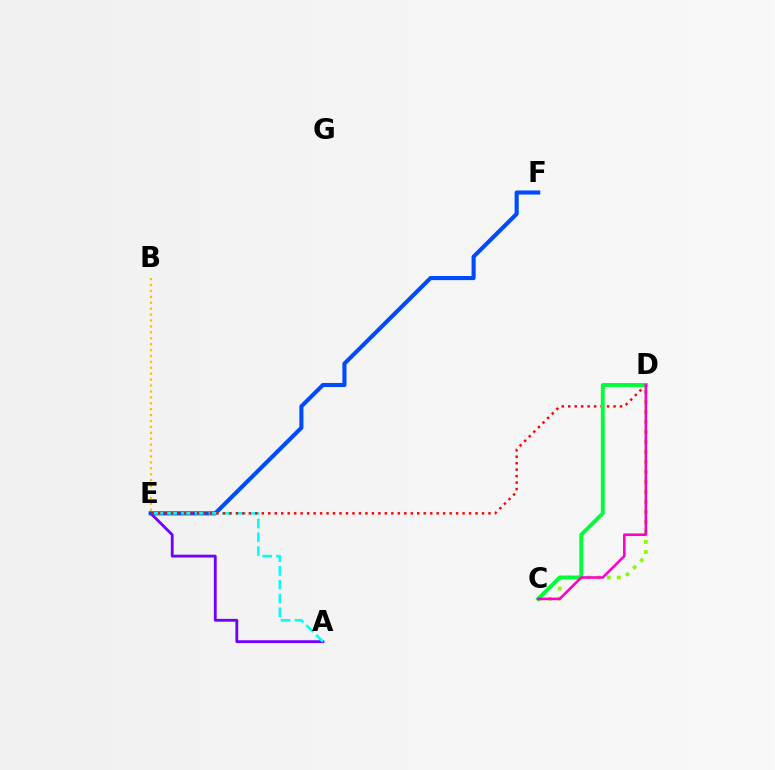{('A', 'E'): [{'color': '#7200ff', 'line_style': 'solid', 'thickness': 2.03}, {'color': '#00fff6', 'line_style': 'dashed', 'thickness': 1.87}], ('E', 'F'): [{'color': '#004bff', 'line_style': 'solid', 'thickness': 2.95}], ('C', 'D'): [{'color': '#84ff00', 'line_style': 'dotted', 'thickness': 2.72}, {'color': '#00ff39', 'line_style': 'solid', 'thickness': 2.82}, {'color': '#ff00cf', 'line_style': 'solid', 'thickness': 1.86}], ('D', 'E'): [{'color': '#ff0000', 'line_style': 'dotted', 'thickness': 1.76}], ('B', 'E'): [{'color': '#ffbd00', 'line_style': 'dotted', 'thickness': 1.61}]}